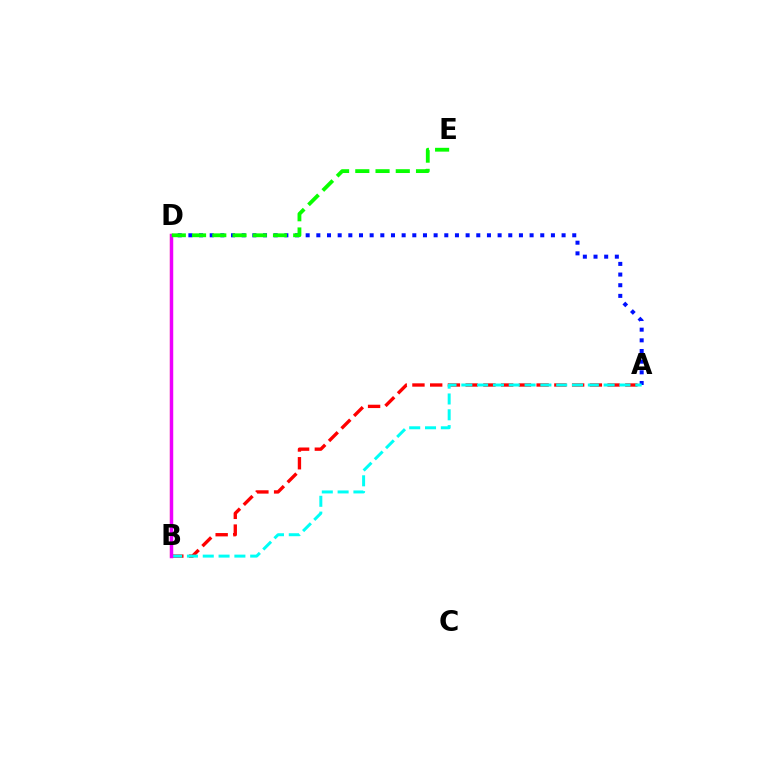{('B', 'D'): [{'color': '#fcf500', 'line_style': 'solid', 'thickness': 1.58}, {'color': '#ee00ff', 'line_style': 'solid', 'thickness': 2.5}], ('A', 'D'): [{'color': '#0010ff', 'line_style': 'dotted', 'thickness': 2.9}], ('A', 'B'): [{'color': '#ff0000', 'line_style': 'dashed', 'thickness': 2.41}, {'color': '#00fff6', 'line_style': 'dashed', 'thickness': 2.15}], ('D', 'E'): [{'color': '#08ff00', 'line_style': 'dashed', 'thickness': 2.75}]}